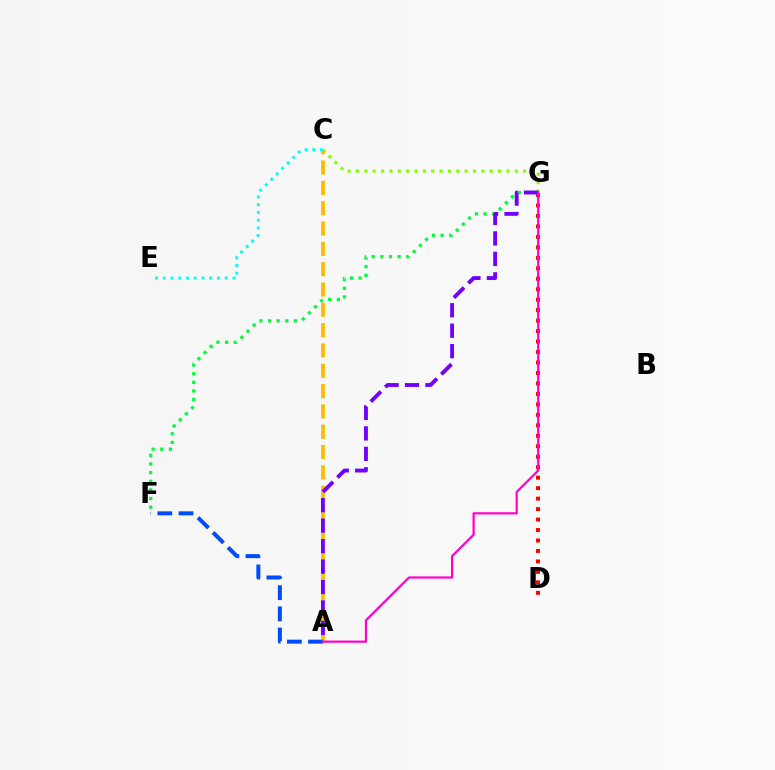{('C', 'G'): [{'color': '#84ff00', 'line_style': 'dotted', 'thickness': 2.27}], ('D', 'G'): [{'color': '#ff0000', 'line_style': 'dotted', 'thickness': 2.84}], ('F', 'G'): [{'color': '#00ff39', 'line_style': 'dotted', 'thickness': 2.34}], ('A', 'C'): [{'color': '#ffbd00', 'line_style': 'dashed', 'thickness': 2.76}], ('A', 'F'): [{'color': '#004bff', 'line_style': 'dashed', 'thickness': 2.87}], ('C', 'E'): [{'color': '#00fff6', 'line_style': 'dotted', 'thickness': 2.1}], ('A', 'G'): [{'color': '#7200ff', 'line_style': 'dashed', 'thickness': 2.78}, {'color': '#ff00cf', 'line_style': 'solid', 'thickness': 1.59}]}